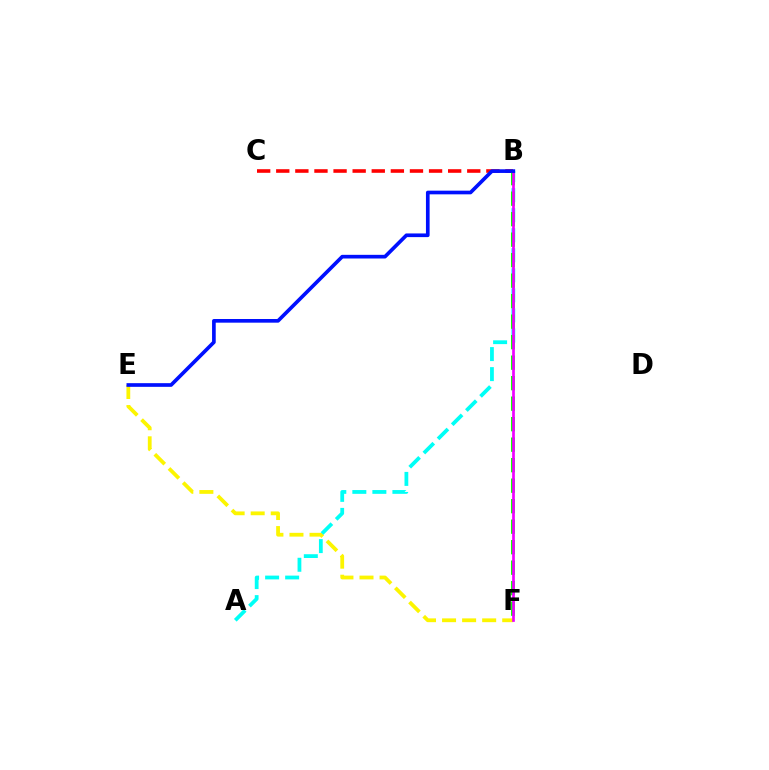{('E', 'F'): [{'color': '#fcf500', 'line_style': 'dashed', 'thickness': 2.72}], ('A', 'B'): [{'color': '#00fff6', 'line_style': 'dashed', 'thickness': 2.72}], ('B', 'F'): [{'color': '#08ff00', 'line_style': 'dashed', 'thickness': 2.78}, {'color': '#ee00ff', 'line_style': 'solid', 'thickness': 1.94}], ('B', 'C'): [{'color': '#ff0000', 'line_style': 'dashed', 'thickness': 2.59}], ('B', 'E'): [{'color': '#0010ff', 'line_style': 'solid', 'thickness': 2.64}]}